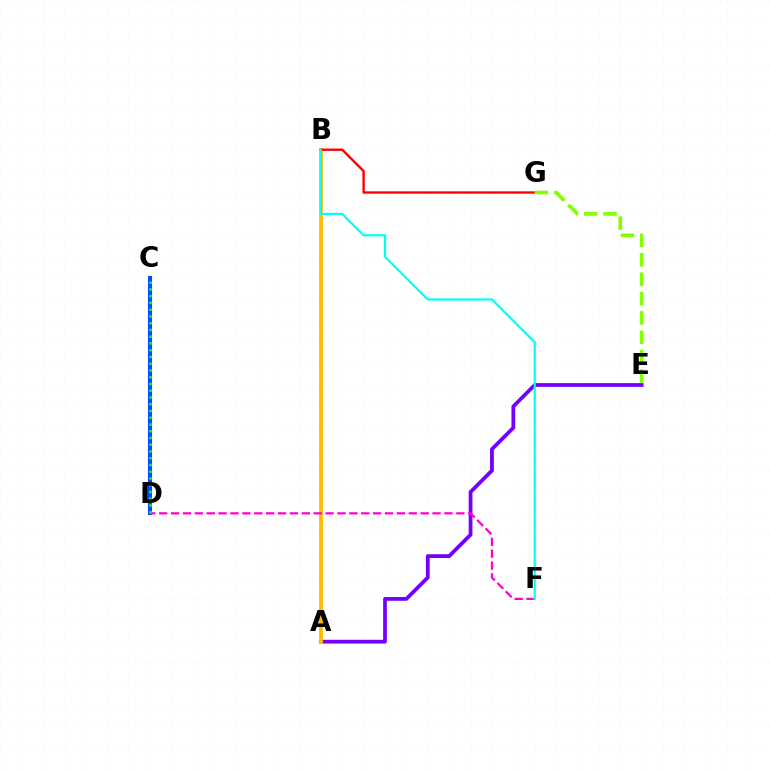{('C', 'D'): [{'color': '#004bff', 'line_style': 'solid', 'thickness': 2.94}, {'color': '#00ff39', 'line_style': 'dotted', 'thickness': 1.83}], ('A', 'E'): [{'color': '#7200ff', 'line_style': 'solid', 'thickness': 2.7}], ('A', 'B'): [{'color': '#ffbd00', 'line_style': 'solid', 'thickness': 2.73}], ('D', 'F'): [{'color': '#ff00cf', 'line_style': 'dashed', 'thickness': 1.61}], ('B', 'G'): [{'color': '#ff0000', 'line_style': 'solid', 'thickness': 1.71}], ('E', 'G'): [{'color': '#84ff00', 'line_style': 'dashed', 'thickness': 2.63}], ('B', 'F'): [{'color': '#00fff6', 'line_style': 'solid', 'thickness': 1.59}]}